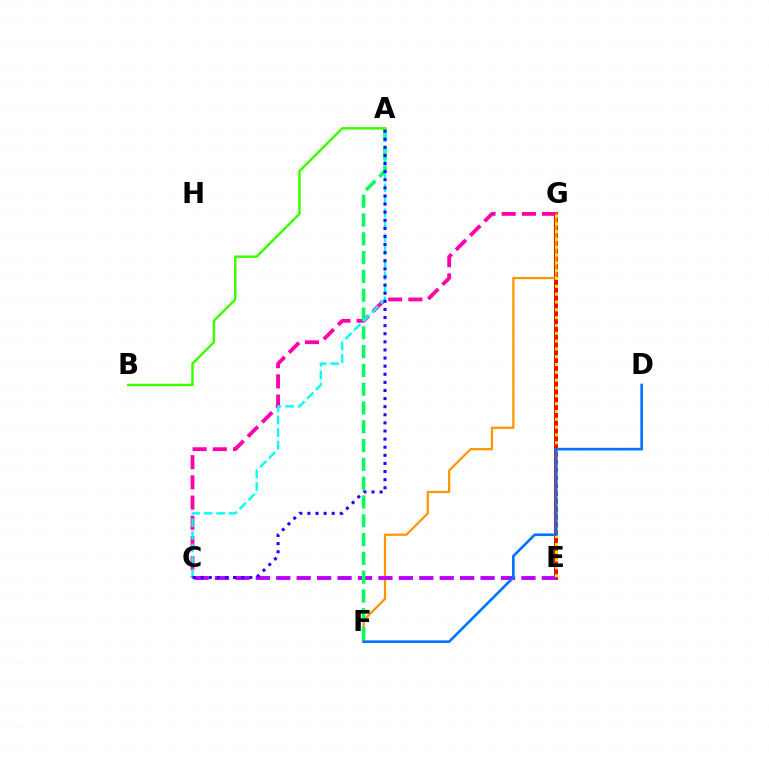{('E', 'G'): [{'color': '#ff0000', 'line_style': 'solid', 'thickness': 2.81}, {'color': '#d1ff00', 'line_style': 'dotted', 'thickness': 2.12}], ('F', 'G'): [{'color': '#ff9400', 'line_style': 'solid', 'thickness': 1.59}], ('C', 'G'): [{'color': '#ff00ac', 'line_style': 'dashed', 'thickness': 2.74}], ('C', 'E'): [{'color': '#b900ff', 'line_style': 'dashed', 'thickness': 2.78}], ('A', 'F'): [{'color': '#00ff5c', 'line_style': 'dashed', 'thickness': 2.55}], ('A', 'C'): [{'color': '#00fff6', 'line_style': 'dashed', 'thickness': 1.71}, {'color': '#2500ff', 'line_style': 'dotted', 'thickness': 2.2}], ('A', 'B'): [{'color': '#3dff00', 'line_style': 'solid', 'thickness': 1.78}], ('D', 'F'): [{'color': '#0074ff', 'line_style': 'solid', 'thickness': 1.91}]}